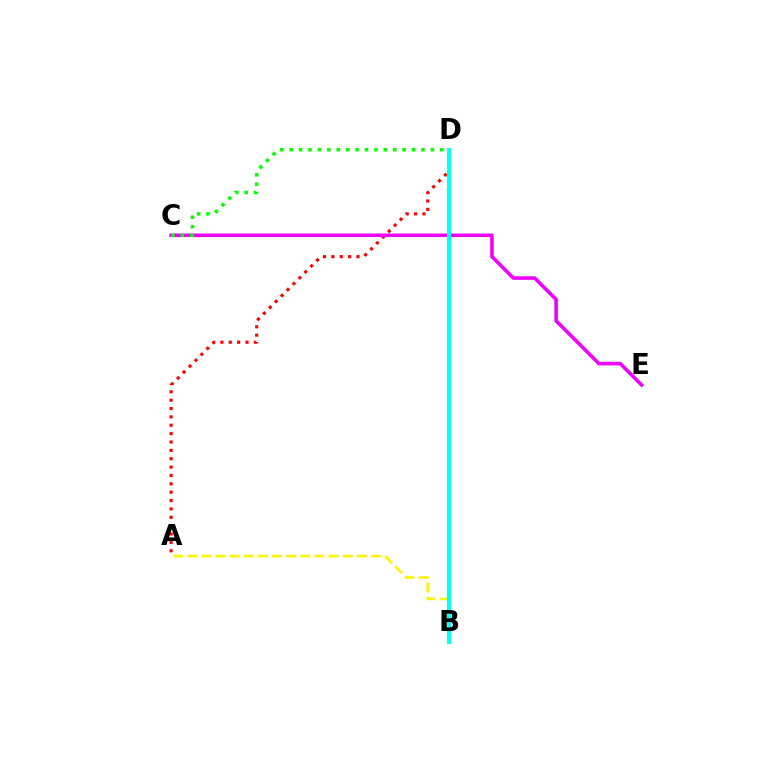{('A', 'B'): [{'color': '#fcf500', 'line_style': 'dashed', 'thickness': 1.92}], ('A', 'D'): [{'color': '#ff0000', 'line_style': 'dotted', 'thickness': 2.27}], ('B', 'D'): [{'color': '#0010ff', 'line_style': 'dashed', 'thickness': 2.0}, {'color': '#00fff6', 'line_style': 'solid', 'thickness': 2.94}], ('C', 'E'): [{'color': '#ee00ff', 'line_style': 'solid', 'thickness': 2.56}], ('C', 'D'): [{'color': '#08ff00', 'line_style': 'dotted', 'thickness': 2.56}]}